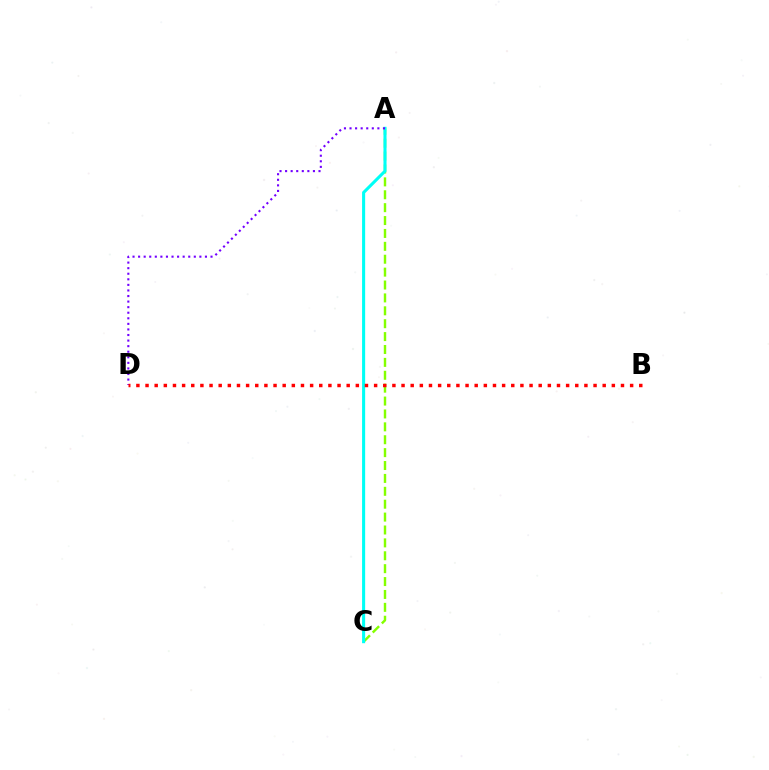{('A', 'C'): [{'color': '#84ff00', 'line_style': 'dashed', 'thickness': 1.75}, {'color': '#00fff6', 'line_style': 'solid', 'thickness': 2.21}], ('A', 'D'): [{'color': '#7200ff', 'line_style': 'dotted', 'thickness': 1.51}], ('B', 'D'): [{'color': '#ff0000', 'line_style': 'dotted', 'thickness': 2.48}]}